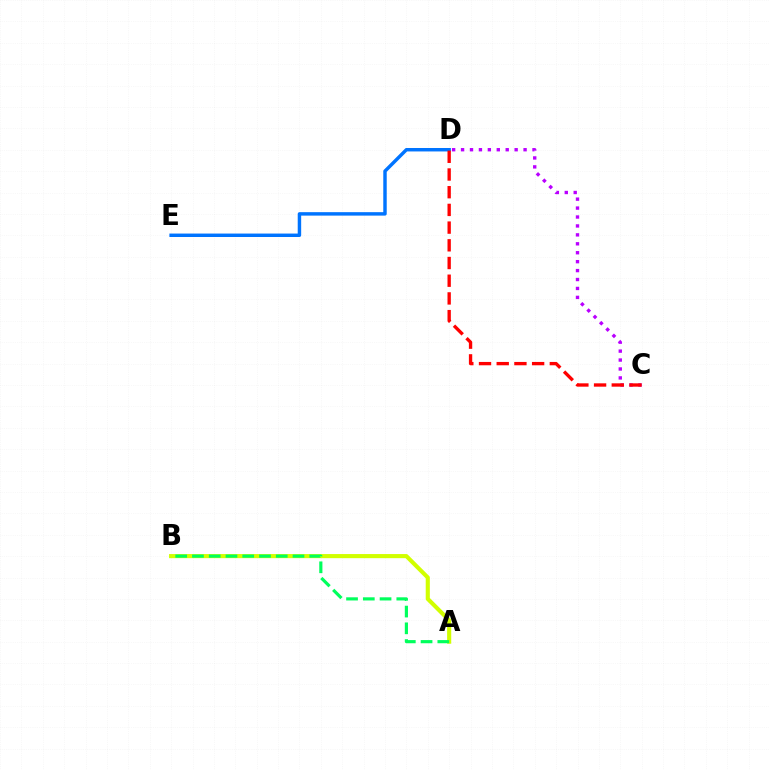{('D', 'E'): [{'color': '#0074ff', 'line_style': 'solid', 'thickness': 2.48}], ('C', 'D'): [{'color': '#b900ff', 'line_style': 'dotted', 'thickness': 2.43}, {'color': '#ff0000', 'line_style': 'dashed', 'thickness': 2.4}], ('A', 'B'): [{'color': '#d1ff00', 'line_style': 'solid', 'thickness': 2.96}, {'color': '#00ff5c', 'line_style': 'dashed', 'thickness': 2.28}]}